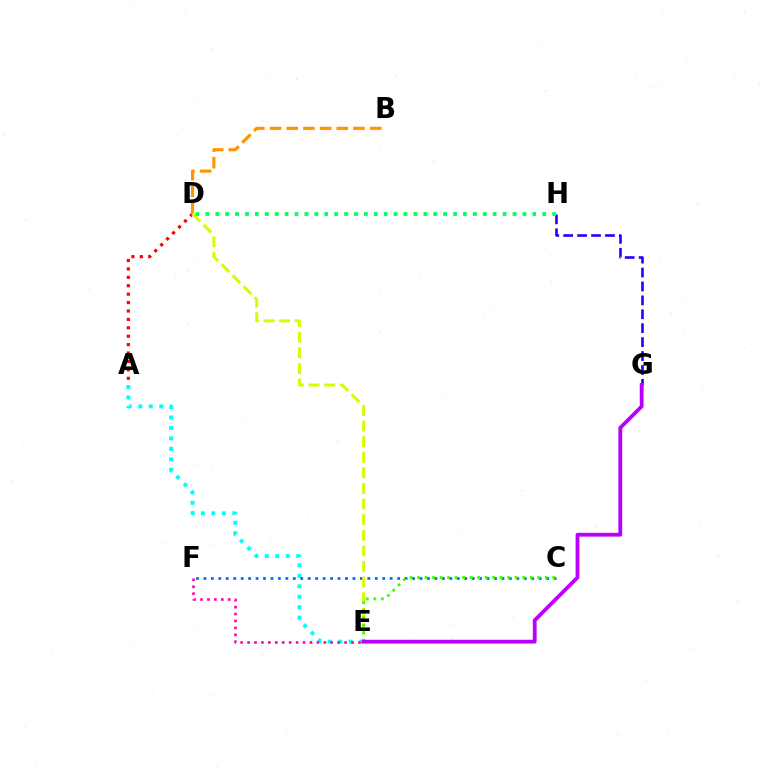{('G', 'H'): [{'color': '#2500ff', 'line_style': 'dashed', 'thickness': 1.89}], ('A', 'E'): [{'color': '#00fff6', 'line_style': 'dotted', 'thickness': 2.84}], ('A', 'D'): [{'color': '#ff0000', 'line_style': 'dotted', 'thickness': 2.29}], ('B', 'D'): [{'color': '#ff9400', 'line_style': 'dashed', 'thickness': 2.27}], ('C', 'F'): [{'color': '#0074ff', 'line_style': 'dotted', 'thickness': 2.02}], ('E', 'F'): [{'color': '#ff00ac', 'line_style': 'dotted', 'thickness': 1.88}], ('D', 'E'): [{'color': '#d1ff00', 'line_style': 'dashed', 'thickness': 2.12}], ('C', 'E'): [{'color': '#3dff00', 'line_style': 'dotted', 'thickness': 2.04}], ('D', 'H'): [{'color': '#00ff5c', 'line_style': 'dotted', 'thickness': 2.69}], ('E', 'G'): [{'color': '#b900ff', 'line_style': 'solid', 'thickness': 2.74}]}